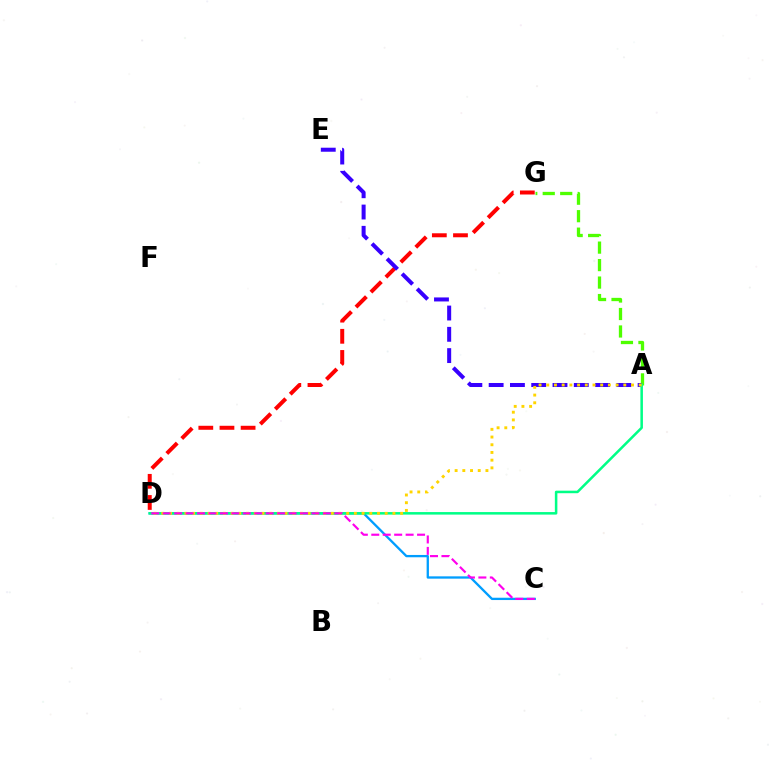{('D', 'G'): [{'color': '#ff0000', 'line_style': 'dashed', 'thickness': 2.87}], ('C', 'D'): [{'color': '#009eff', 'line_style': 'solid', 'thickness': 1.66}, {'color': '#ff00ed', 'line_style': 'dashed', 'thickness': 1.55}], ('A', 'G'): [{'color': '#4fff00', 'line_style': 'dashed', 'thickness': 2.37}], ('A', 'E'): [{'color': '#3700ff', 'line_style': 'dashed', 'thickness': 2.89}], ('A', 'D'): [{'color': '#00ff86', 'line_style': 'solid', 'thickness': 1.82}, {'color': '#ffd500', 'line_style': 'dotted', 'thickness': 2.09}]}